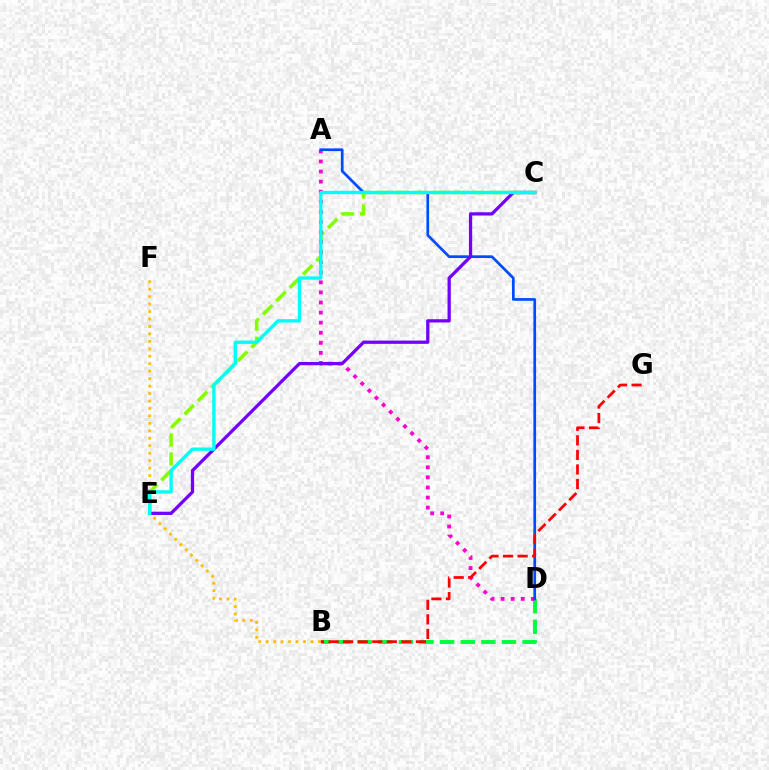{('B', 'D'): [{'color': '#00ff39', 'line_style': 'dashed', 'thickness': 2.8}], ('C', 'E'): [{'color': '#84ff00', 'line_style': 'dashed', 'thickness': 2.57}, {'color': '#7200ff', 'line_style': 'solid', 'thickness': 2.34}, {'color': '#00fff6', 'line_style': 'solid', 'thickness': 2.41}], ('A', 'D'): [{'color': '#ff00cf', 'line_style': 'dotted', 'thickness': 2.74}, {'color': '#004bff', 'line_style': 'solid', 'thickness': 1.94}], ('B', 'F'): [{'color': '#ffbd00', 'line_style': 'dotted', 'thickness': 2.03}], ('B', 'G'): [{'color': '#ff0000', 'line_style': 'dashed', 'thickness': 1.98}]}